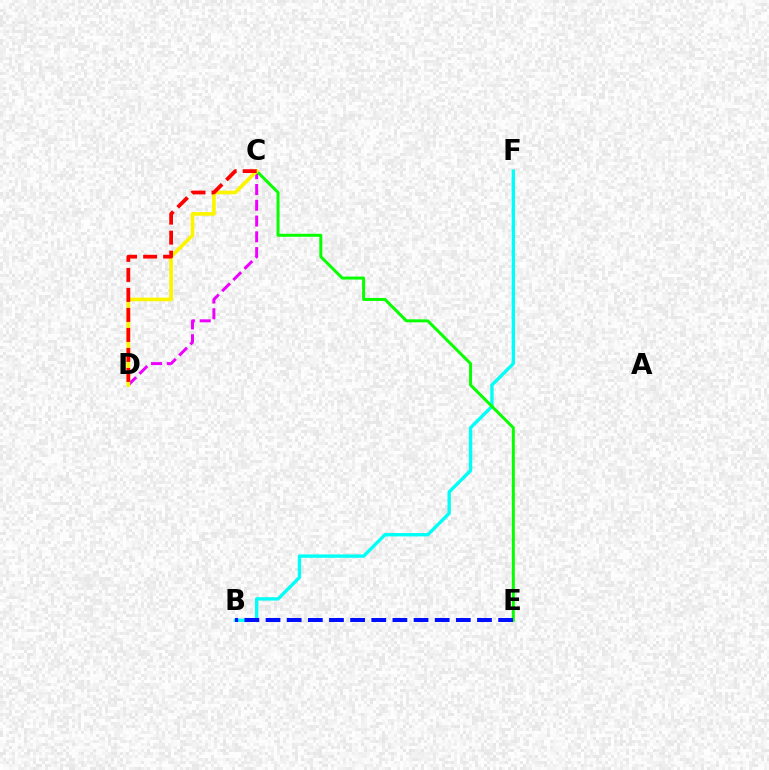{('C', 'D'): [{'color': '#ee00ff', 'line_style': 'dashed', 'thickness': 2.14}, {'color': '#fcf500', 'line_style': 'solid', 'thickness': 2.64}, {'color': '#ff0000', 'line_style': 'dashed', 'thickness': 2.72}], ('B', 'F'): [{'color': '#00fff6', 'line_style': 'solid', 'thickness': 2.41}], ('C', 'E'): [{'color': '#08ff00', 'line_style': 'solid', 'thickness': 2.15}], ('B', 'E'): [{'color': '#0010ff', 'line_style': 'dashed', 'thickness': 2.87}]}